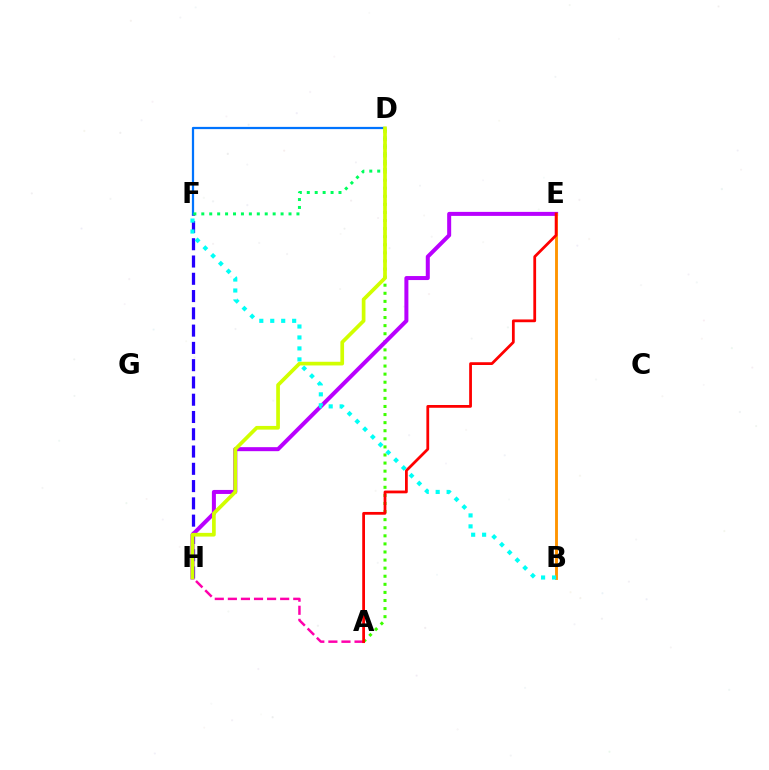{('A', 'H'): [{'color': '#ff00ac', 'line_style': 'dashed', 'thickness': 1.78}], ('A', 'D'): [{'color': '#3dff00', 'line_style': 'dotted', 'thickness': 2.2}], ('F', 'H'): [{'color': '#2500ff', 'line_style': 'dashed', 'thickness': 2.35}], ('D', 'F'): [{'color': '#0074ff', 'line_style': 'solid', 'thickness': 1.61}, {'color': '#00ff5c', 'line_style': 'dotted', 'thickness': 2.15}], ('E', 'H'): [{'color': '#b900ff', 'line_style': 'solid', 'thickness': 2.89}], ('D', 'H'): [{'color': '#d1ff00', 'line_style': 'solid', 'thickness': 2.66}], ('B', 'E'): [{'color': '#ff9400', 'line_style': 'solid', 'thickness': 2.07}], ('A', 'E'): [{'color': '#ff0000', 'line_style': 'solid', 'thickness': 2.0}], ('B', 'F'): [{'color': '#00fff6', 'line_style': 'dotted', 'thickness': 2.98}]}